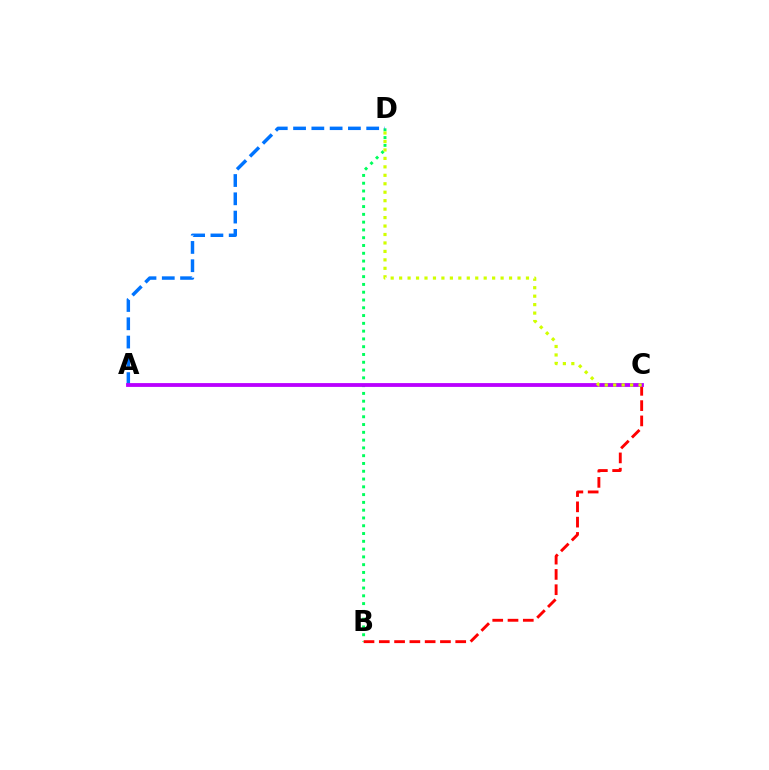{('B', 'D'): [{'color': '#00ff5c', 'line_style': 'dotted', 'thickness': 2.12}], ('B', 'C'): [{'color': '#ff0000', 'line_style': 'dashed', 'thickness': 2.08}], ('A', 'D'): [{'color': '#0074ff', 'line_style': 'dashed', 'thickness': 2.48}], ('A', 'C'): [{'color': '#b900ff', 'line_style': 'solid', 'thickness': 2.75}], ('C', 'D'): [{'color': '#d1ff00', 'line_style': 'dotted', 'thickness': 2.3}]}